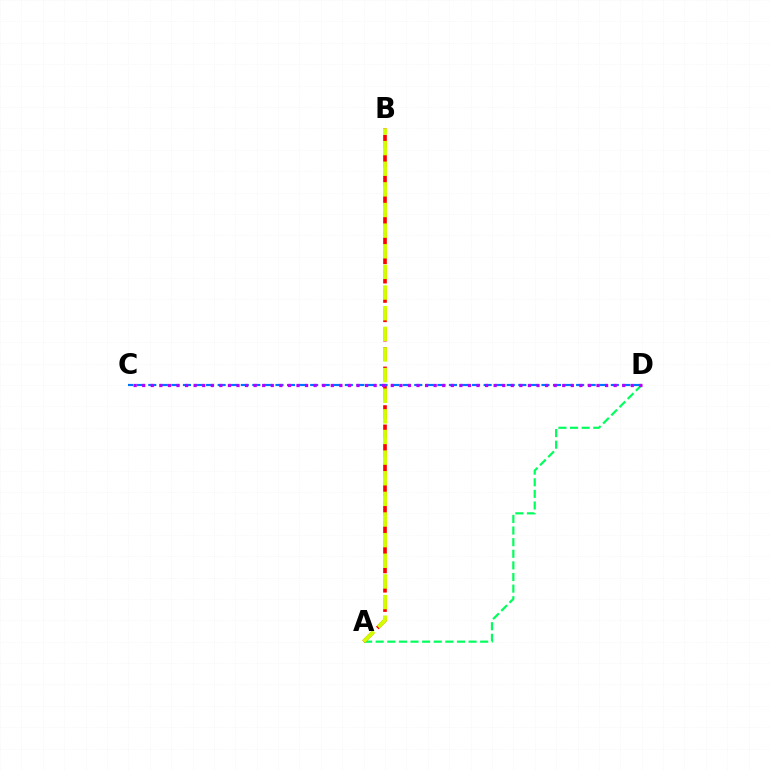{('C', 'D'): [{'color': '#0074ff', 'line_style': 'dashed', 'thickness': 1.57}, {'color': '#b900ff', 'line_style': 'dotted', 'thickness': 2.33}], ('A', 'D'): [{'color': '#00ff5c', 'line_style': 'dashed', 'thickness': 1.58}], ('A', 'B'): [{'color': '#ff0000', 'line_style': 'dashed', 'thickness': 2.62}, {'color': '#d1ff00', 'line_style': 'dashed', 'thickness': 2.8}]}